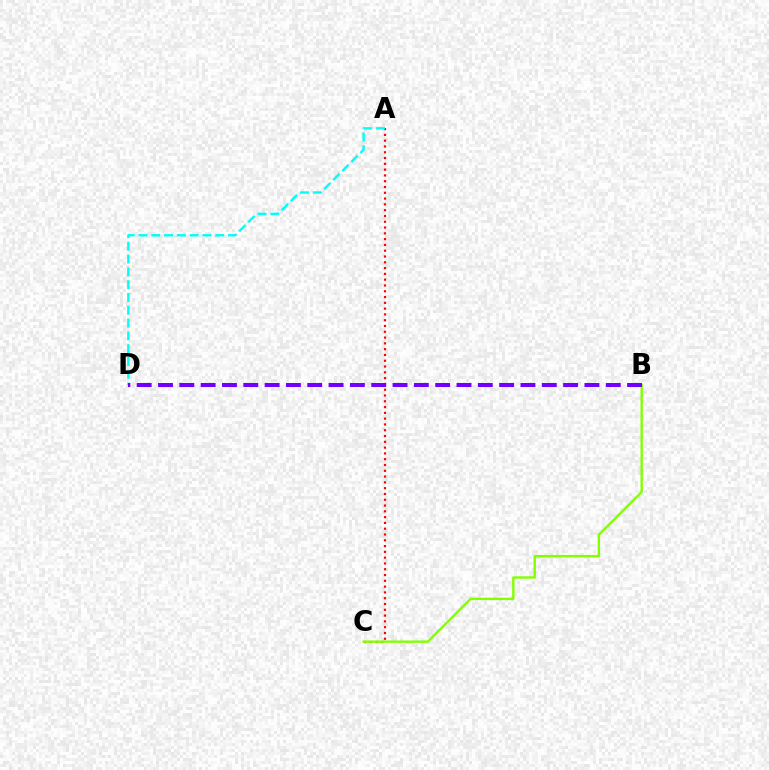{('A', 'C'): [{'color': '#ff0000', 'line_style': 'dotted', 'thickness': 1.57}], ('B', 'C'): [{'color': '#84ff00', 'line_style': 'solid', 'thickness': 1.72}], ('A', 'D'): [{'color': '#00fff6', 'line_style': 'dashed', 'thickness': 1.74}], ('B', 'D'): [{'color': '#7200ff', 'line_style': 'dashed', 'thickness': 2.9}]}